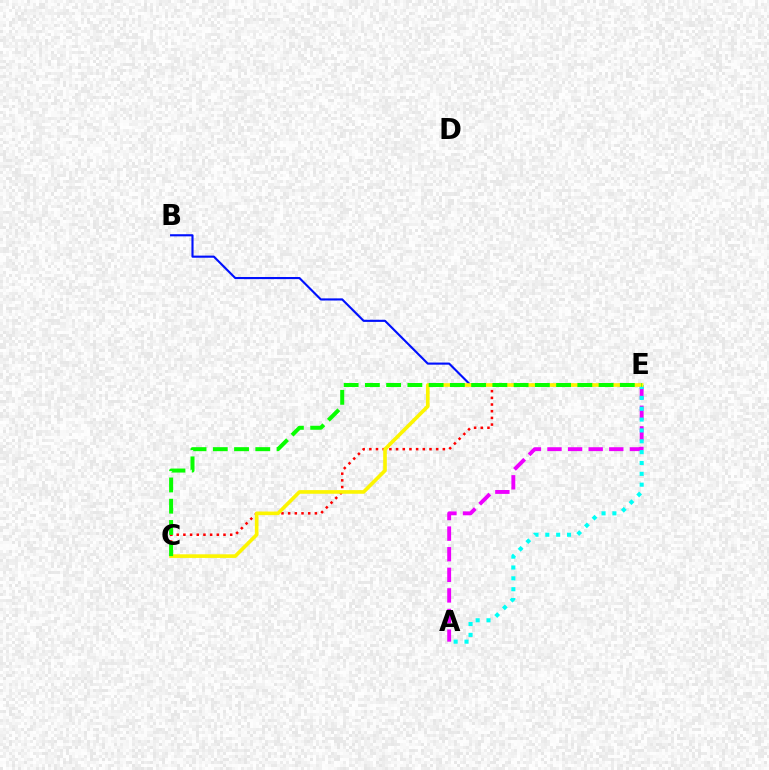{('C', 'E'): [{'color': '#ff0000', 'line_style': 'dotted', 'thickness': 1.82}, {'color': '#fcf500', 'line_style': 'solid', 'thickness': 2.61}, {'color': '#08ff00', 'line_style': 'dashed', 'thickness': 2.89}], ('A', 'E'): [{'color': '#ee00ff', 'line_style': 'dashed', 'thickness': 2.8}, {'color': '#00fff6', 'line_style': 'dotted', 'thickness': 2.95}], ('B', 'E'): [{'color': '#0010ff', 'line_style': 'solid', 'thickness': 1.53}]}